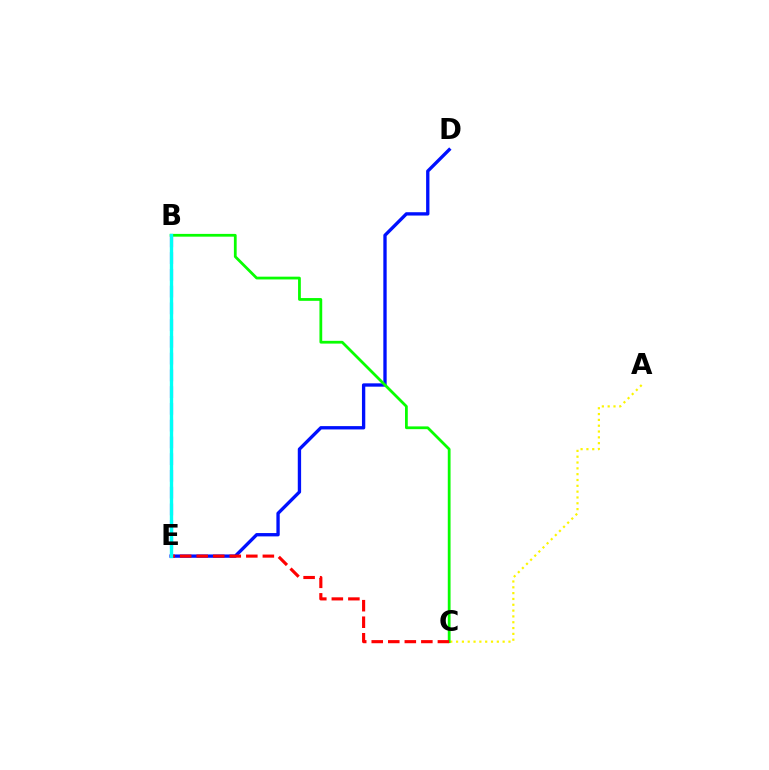{('A', 'C'): [{'color': '#fcf500', 'line_style': 'dotted', 'thickness': 1.58}], ('D', 'E'): [{'color': '#0010ff', 'line_style': 'solid', 'thickness': 2.4}], ('B', 'C'): [{'color': '#08ff00', 'line_style': 'solid', 'thickness': 1.99}], ('B', 'E'): [{'color': '#ee00ff', 'line_style': 'dashed', 'thickness': 2.28}, {'color': '#00fff6', 'line_style': 'solid', 'thickness': 2.43}], ('C', 'E'): [{'color': '#ff0000', 'line_style': 'dashed', 'thickness': 2.25}]}